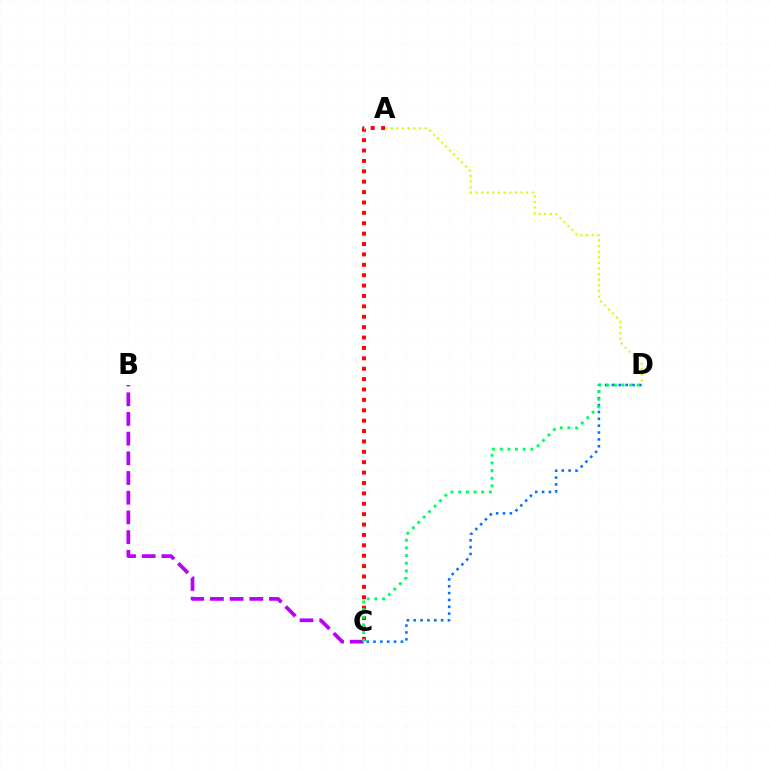{('C', 'D'): [{'color': '#0074ff', 'line_style': 'dotted', 'thickness': 1.86}, {'color': '#00ff5c', 'line_style': 'dotted', 'thickness': 2.08}], ('A', 'C'): [{'color': '#ff0000', 'line_style': 'dotted', 'thickness': 2.82}], ('B', 'C'): [{'color': '#b900ff', 'line_style': 'dashed', 'thickness': 2.68}], ('A', 'D'): [{'color': '#d1ff00', 'line_style': 'dotted', 'thickness': 1.53}]}